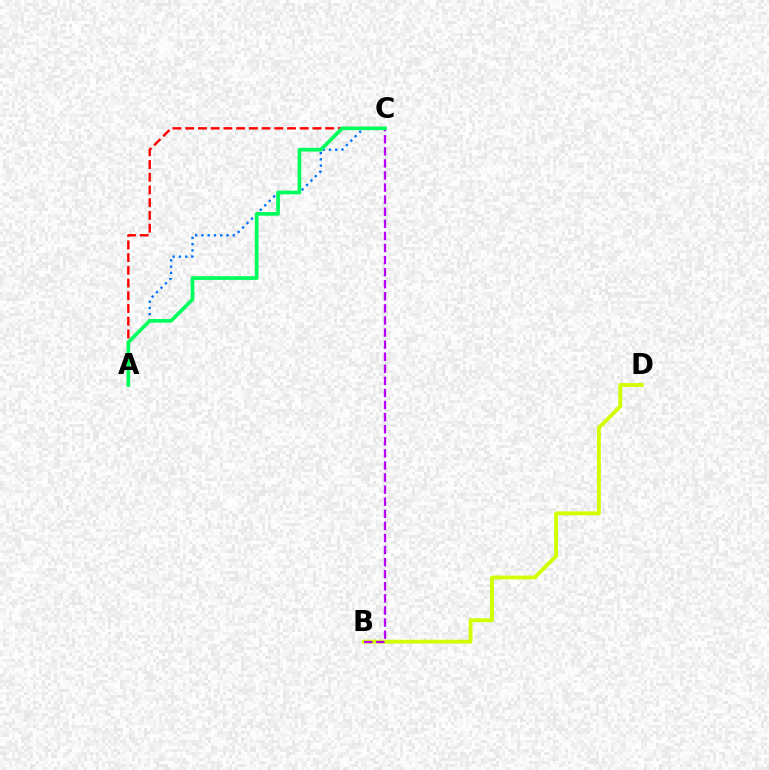{('A', 'C'): [{'color': '#ff0000', 'line_style': 'dashed', 'thickness': 1.73}, {'color': '#0074ff', 'line_style': 'dotted', 'thickness': 1.7}, {'color': '#00ff5c', 'line_style': 'solid', 'thickness': 2.65}], ('B', 'D'): [{'color': '#d1ff00', 'line_style': 'solid', 'thickness': 2.77}], ('B', 'C'): [{'color': '#b900ff', 'line_style': 'dashed', 'thickness': 1.64}]}